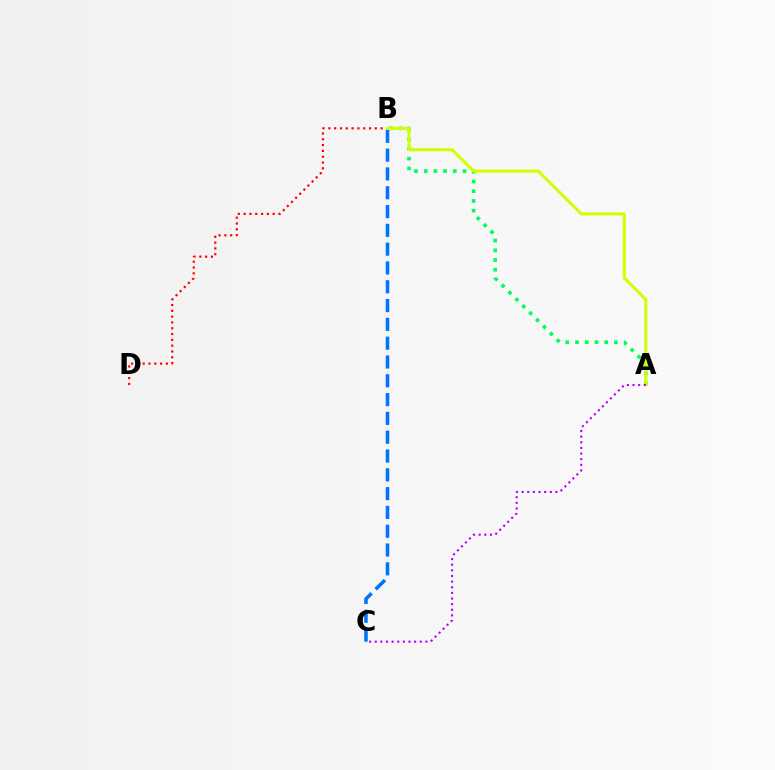{('A', 'B'): [{'color': '#00ff5c', 'line_style': 'dotted', 'thickness': 2.64}, {'color': '#d1ff00', 'line_style': 'solid', 'thickness': 2.2}], ('B', 'C'): [{'color': '#0074ff', 'line_style': 'dashed', 'thickness': 2.55}], ('B', 'D'): [{'color': '#ff0000', 'line_style': 'dotted', 'thickness': 1.58}], ('A', 'C'): [{'color': '#b900ff', 'line_style': 'dotted', 'thickness': 1.53}]}